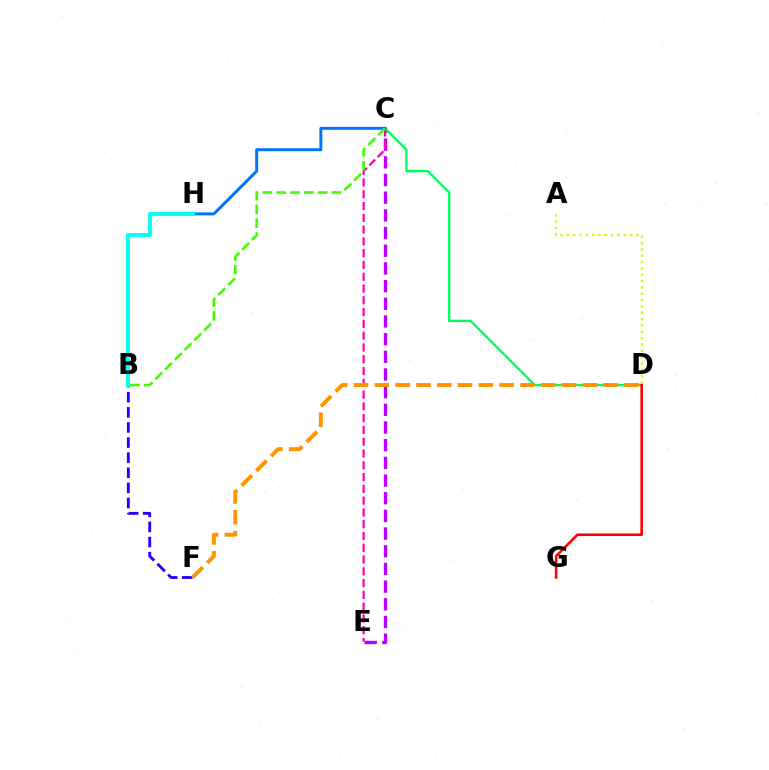{('C', 'E'): [{'color': '#b900ff', 'line_style': 'dashed', 'thickness': 2.4}, {'color': '#ff00ac', 'line_style': 'dashed', 'thickness': 1.6}], ('C', 'D'): [{'color': '#00ff5c', 'line_style': 'solid', 'thickness': 1.67}], ('D', 'G'): [{'color': '#ff0000', 'line_style': 'solid', 'thickness': 1.85}], ('C', 'H'): [{'color': '#0074ff', 'line_style': 'solid', 'thickness': 2.13}], ('B', 'F'): [{'color': '#2500ff', 'line_style': 'dashed', 'thickness': 2.05}], ('B', 'C'): [{'color': '#3dff00', 'line_style': 'dashed', 'thickness': 1.88}], ('D', 'F'): [{'color': '#ff9400', 'line_style': 'dashed', 'thickness': 2.83}], ('B', 'H'): [{'color': '#00fff6', 'line_style': 'solid', 'thickness': 2.79}], ('A', 'D'): [{'color': '#d1ff00', 'line_style': 'dotted', 'thickness': 1.72}]}